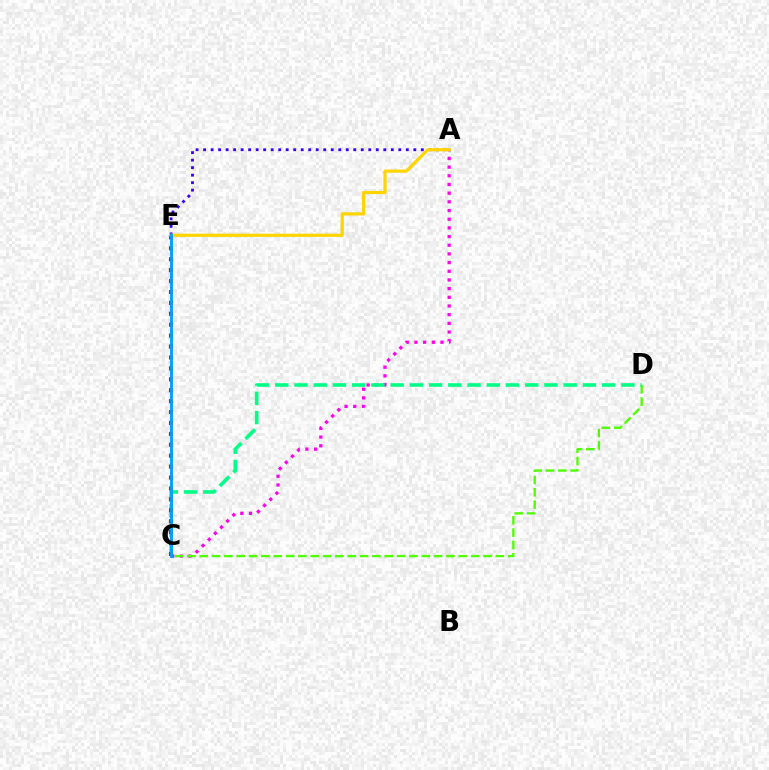{('A', 'C'): [{'color': '#ff00ed', 'line_style': 'dotted', 'thickness': 2.36}], ('C', 'D'): [{'color': '#4fff00', 'line_style': 'dashed', 'thickness': 1.68}, {'color': '#00ff86', 'line_style': 'dashed', 'thickness': 2.61}], ('A', 'E'): [{'color': '#3700ff', 'line_style': 'dotted', 'thickness': 2.04}, {'color': '#ffd500', 'line_style': 'solid', 'thickness': 2.31}], ('C', 'E'): [{'color': '#ff0000', 'line_style': 'dotted', 'thickness': 2.97}, {'color': '#009eff', 'line_style': 'solid', 'thickness': 2.06}]}